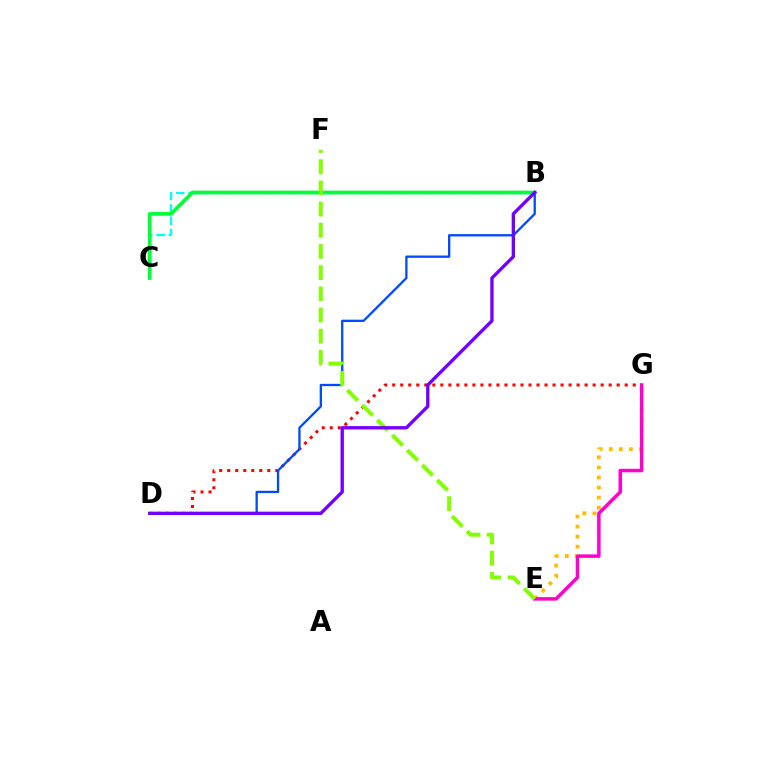{('E', 'G'): [{'color': '#ffbd00', 'line_style': 'dotted', 'thickness': 2.73}, {'color': '#ff00cf', 'line_style': 'solid', 'thickness': 2.51}], ('B', 'C'): [{'color': '#00fff6', 'line_style': 'dashed', 'thickness': 1.68}, {'color': '#00ff39', 'line_style': 'solid', 'thickness': 2.67}], ('D', 'G'): [{'color': '#ff0000', 'line_style': 'dotted', 'thickness': 2.18}], ('B', 'D'): [{'color': '#004bff', 'line_style': 'solid', 'thickness': 1.66}, {'color': '#7200ff', 'line_style': 'solid', 'thickness': 2.41}], ('E', 'F'): [{'color': '#84ff00', 'line_style': 'dashed', 'thickness': 2.88}]}